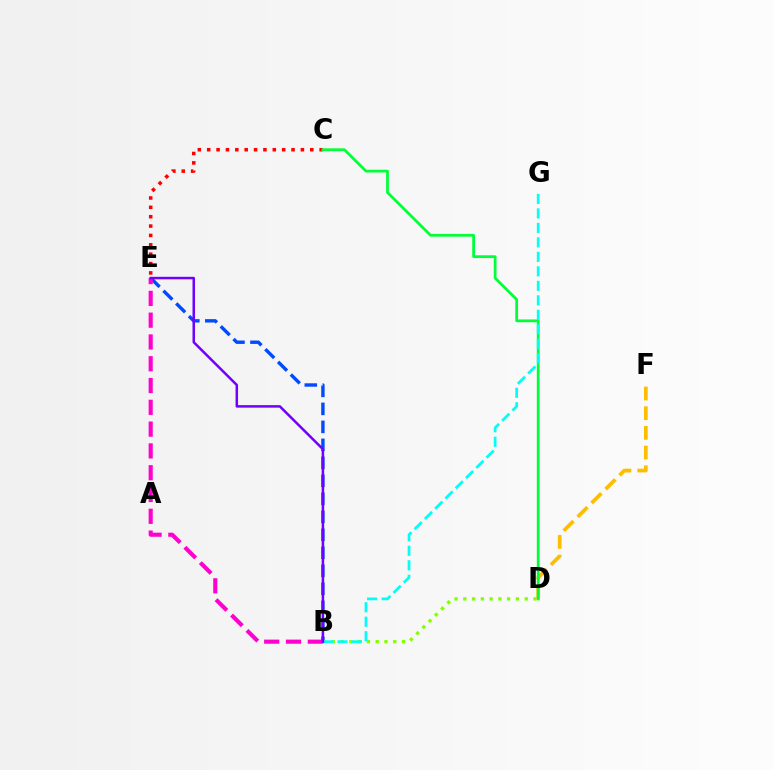{('B', 'E'): [{'color': '#004bff', 'line_style': 'dashed', 'thickness': 2.44}, {'color': '#ff00cf', 'line_style': 'dashed', 'thickness': 2.96}, {'color': '#7200ff', 'line_style': 'solid', 'thickness': 1.81}], ('B', 'D'): [{'color': '#84ff00', 'line_style': 'dotted', 'thickness': 2.38}], ('D', 'F'): [{'color': '#ffbd00', 'line_style': 'dashed', 'thickness': 2.67}], ('C', 'E'): [{'color': '#ff0000', 'line_style': 'dotted', 'thickness': 2.55}], ('C', 'D'): [{'color': '#00ff39', 'line_style': 'solid', 'thickness': 1.99}], ('B', 'G'): [{'color': '#00fff6', 'line_style': 'dashed', 'thickness': 1.97}]}